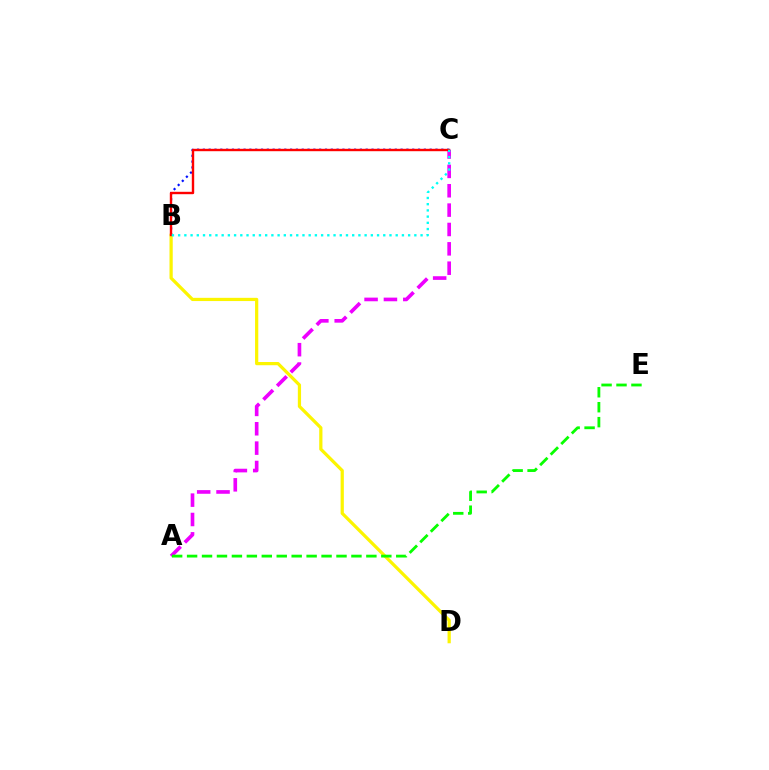{('B', 'C'): [{'color': '#0010ff', 'line_style': 'dotted', 'thickness': 1.58}, {'color': '#ff0000', 'line_style': 'solid', 'thickness': 1.73}, {'color': '#00fff6', 'line_style': 'dotted', 'thickness': 1.69}], ('A', 'C'): [{'color': '#ee00ff', 'line_style': 'dashed', 'thickness': 2.63}], ('B', 'D'): [{'color': '#fcf500', 'line_style': 'solid', 'thickness': 2.32}], ('A', 'E'): [{'color': '#08ff00', 'line_style': 'dashed', 'thickness': 2.03}]}